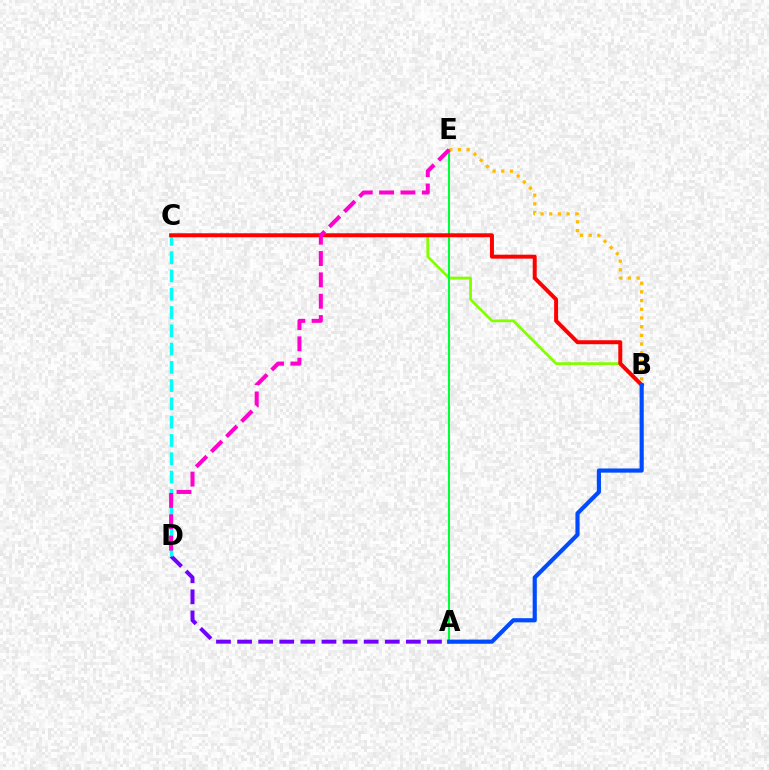{('B', 'E'): [{'color': '#ffbd00', 'line_style': 'dotted', 'thickness': 2.36}], ('B', 'C'): [{'color': '#84ff00', 'line_style': 'solid', 'thickness': 1.99}, {'color': '#ff0000', 'line_style': 'solid', 'thickness': 2.86}], ('A', 'D'): [{'color': '#7200ff', 'line_style': 'dashed', 'thickness': 2.87}], ('A', 'E'): [{'color': '#00ff39', 'line_style': 'solid', 'thickness': 1.5}], ('C', 'D'): [{'color': '#00fff6', 'line_style': 'dashed', 'thickness': 2.48}], ('D', 'E'): [{'color': '#ff00cf', 'line_style': 'dashed', 'thickness': 2.9}], ('A', 'B'): [{'color': '#004bff', 'line_style': 'solid', 'thickness': 3.0}]}